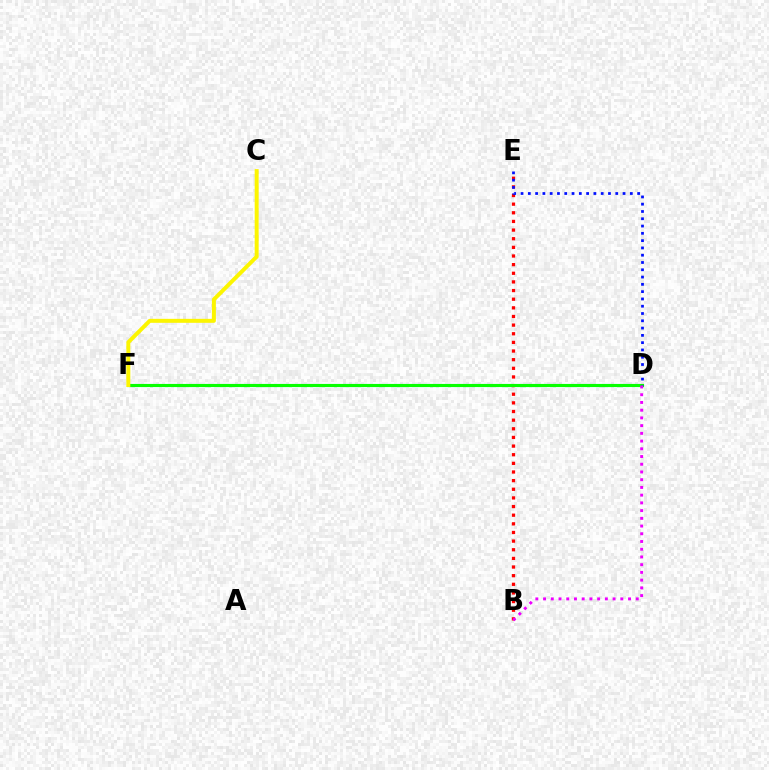{('B', 'E'): [{'color': '#ff0000', 'line_style': 'dotted', 'thickness': 2.35}], ('D', 'F'): [{'color': '#00fff6', 'line_style': 'solid', 'thickness': 2.21}, {'color': '#08ff00', 'line_style': 'solid', 'thickness': 2.23}], ('D', 'E'): [{'color': '#0010ff', 'line_style': 'dotted', 'thickness': 1.98}], ('C', 'F'): [{'color': '#fcf500', 'line_style': 'solid', 'thickness': 2.86}], ('B', 'D'): [{'color': '#ee00ff', 'line_style': 'dotted', 'thickness': 2.1}]}